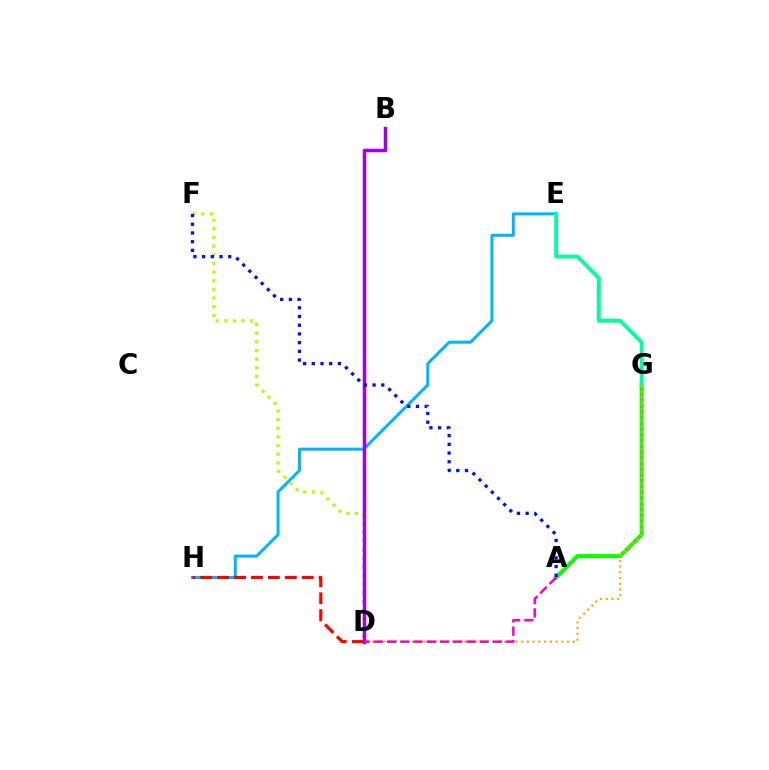{('E', 'H'): [{'color': '#00b5ff', 'line_style': 'solid', 'thickness': 2.16}], ('A', 'G'): [{'color': '#08ff00', 'line_style': 'solid', 'thickness': 2.91}], ('D', 'F'): [{'color': '#b3ff00', 'line_style': 'dotted', 'thickness': 2.35}], ('B', 'D'): [{'color': '#9b00ff', 'line_style': 'solid', 'thickness': 2.51}], ('E', 'G'): [{'color': '#00ff9d', 'line_style': 'solid', 'thickness': 2.78}], ('D', 'G'): [{'color': '#ffa500', 'line_style': 'dotted', 'thickness': 1.56}], ('A', 'D'): [{'color': '#ff00bd', 'line_style': 'dashed', 'thickness': 1.8}], ('D', 'H'): [{'color': '#ff0000', 'line_style': 'dashed', 'thickness': 2.3}], ('A', 'F'): [{'color': '#0010ff', 'line_style': 'dotted', 'thickness': 2.37}]}